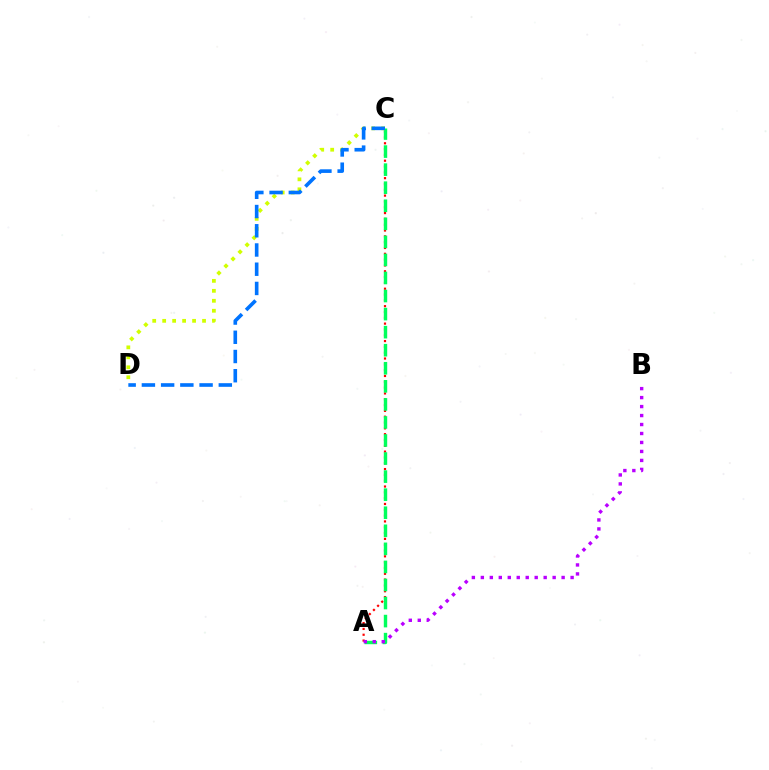{('A', 'C'): [{'color': '#ff0000', 'line_style': 'dotted', 'thickness': 1.58}, {'color': '#00ff5c', 'line_style': 'dashed', 'thickness': 2.45}], ('C', 'D'): [{'color': '#d1ff00', 'line_style': 'dotted', 'thickness': 2.71}, {'color': '#0074ff', 'line_style': 'dashed', 'thickness': 2.61}], ('A', 'B'): [{'color': '#b900ff', 'line_style': 'dotted', 'thickness': 2.44}]}